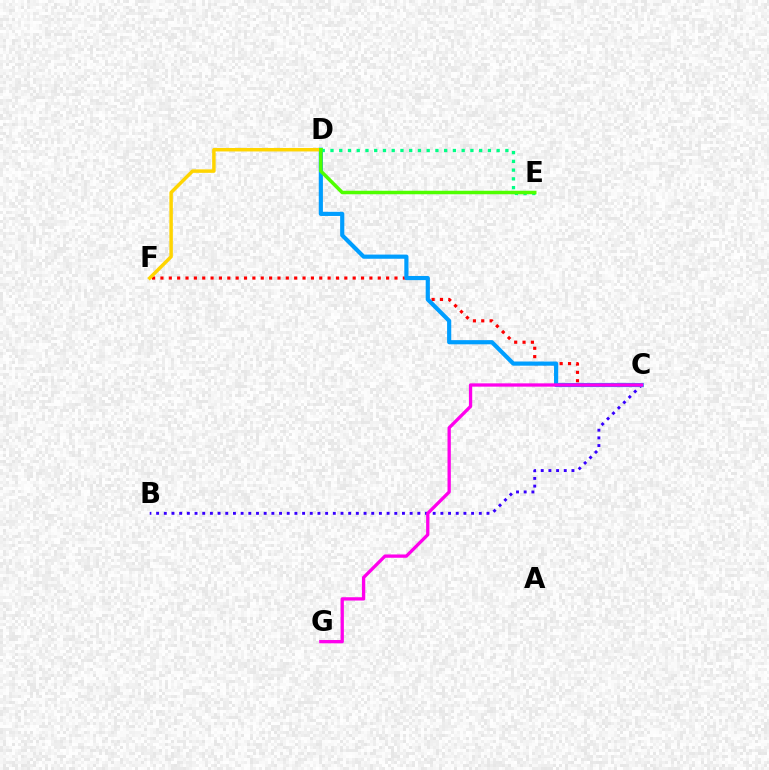{('C', 'F'): [{'color': '#ff0000', 'line_style': 'dotted', 'thickness': 2.27}], ('B', 'C'): [{'color': '#3700ff', 'line_style': 'dotted', 'thickness': 2.09}], ('C', 'D'): [{'color': '#009eff', 'line_style': 'solid', 'thickness': 2.99}], ('D', 'F'): [{'color': '#ffd500', 'line_style': 'solid', 'thickness': 2.5}], ('C', 'G'): [{'color': '#ff00ed', 'line_style': 'solid', 'thickness': 2.38}], ('D', 'E'): [{'color': '#00ff86', 'line_style': 'dotted', 'thickness': 2.38}, {'color': '#4fff00', 'line_style': 'solid', 'thickness': 2.53}]}